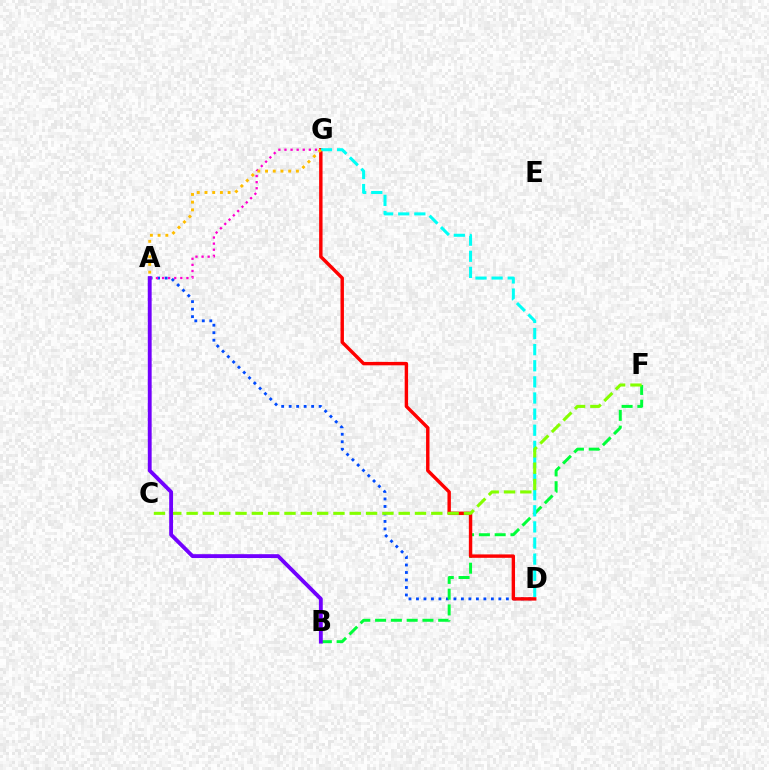{('A', 'D'): [{'color': '#004bff', 'line_style': 'dotted', 'thickness': 2.04}], ('A', 'G'): [{'color': '#ff00cf', 'line_style': 'dotted', 'thickness': 1.65}, {'color': '#ffbd00', 'line_style': 'dotted', 'thickness': 2.1}], ('B', 'F'): [{'color': '#00ff39', 'line_style': 'dashed', 'thickness': 2.14}], ('D', 'G'): [{'color': '#ff0000', 'line_style': 'solid', 'thickness': 2.46}, {'color': '#00fff6', 'line_style': 'dashed', 'thickness': 2.19}], ('C', 'F'): [{'color': '#84ff00', 'line_style': 'dashed', 'thickness': 2.22}], ('A', 'B'): [{'color': '#7200ff', 'line_style': 'solid', 'thickness': 2.78}]}